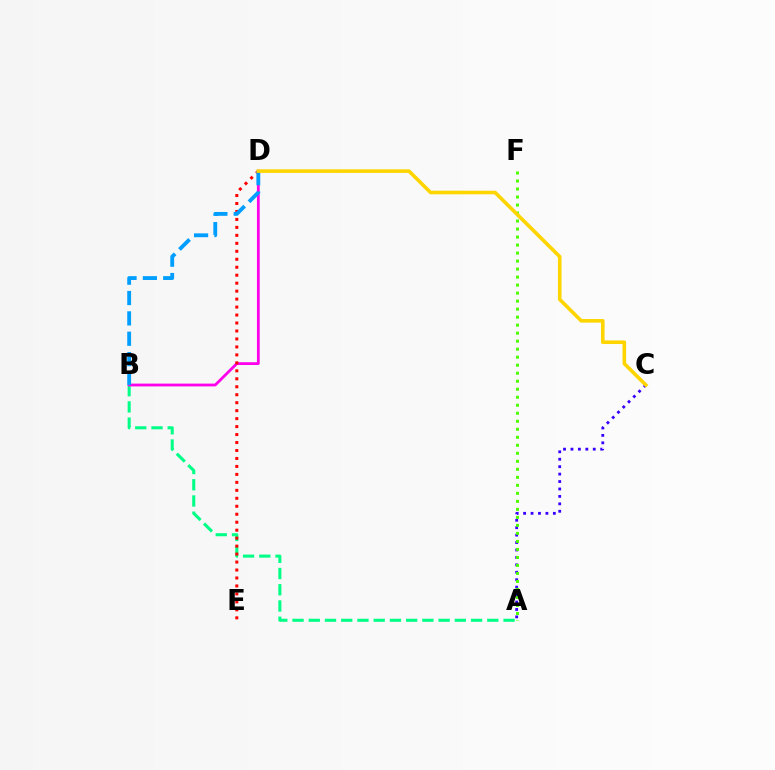{('A', 'B'): [{'color': '#00ff86', 'line_style': 'dashed', 'thickness': 2.21}], ('A', 'C'): [{'color': '#3700ff', 'line_style': 'dotted', 'thickness': 2.02}], ('B', 'D'): [{'color': '#ff00ed', 'line_style': 'solid', 'thickness': 2.01}, {'color': '#009eff', 'line_style': 'dashed', 'thickness': 2.76}], ('A', 'F'): [{'color': '#4fff00', 'line_style': 'dotted', 'thickness': 2.18}], ('D', 'E'): [{'color': '#ff0000', 'line_style': 'dotted', 'thickness': 2.16}], ('C', 'D'): [{'color': '#ffd500', 'line_style': 'solid', 'thickness': 2.59}]}